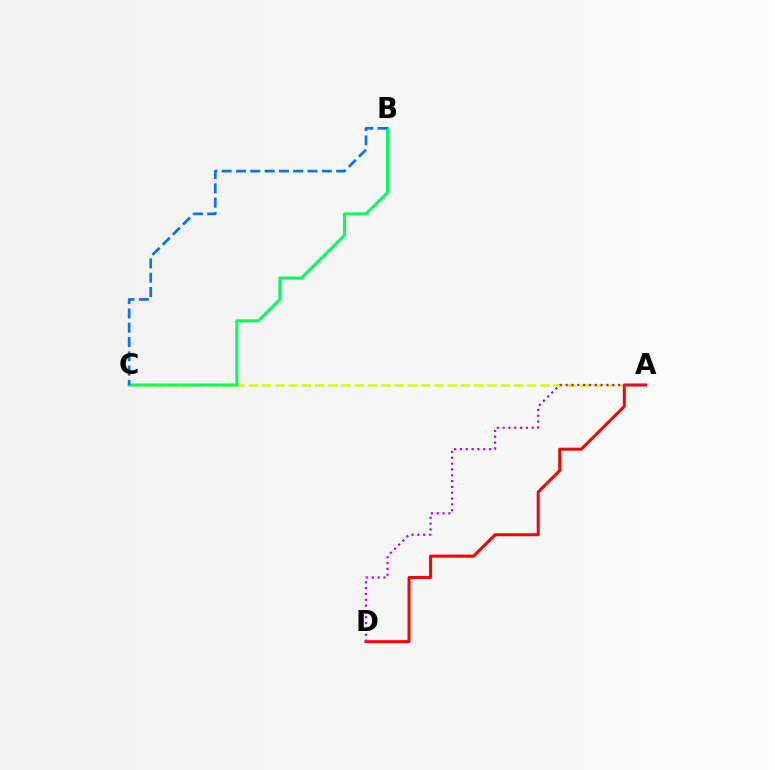{('A', 'C'): [{'color': '#d1ff00', 'line_style': 'dashed', 'thickness': 1.8}], ('A', 'D'): [{'color': '#ff0000', 'line_style': 'solid', 'thickness': 2.18}, {'color': '#b900ff', 'line_style': 'dotted', 'thickness': 1.58}], ('B', 'C'): [{'color': '#00ff5c', 'line_style': 'solid', 'thickness': 2.15}, {'color': '#0074ff', 'line_style': 'dashed', 'thickness': 1.94}]}